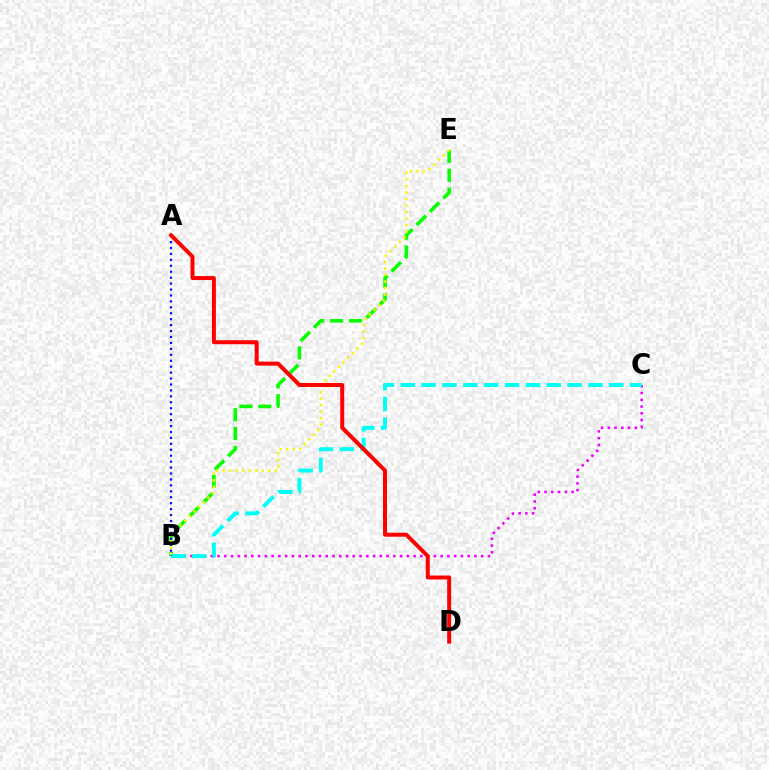{('B', 'C'): [{'color': '#ee00ff', 'line_style': 'dotted', 'thickness': 1.84}, {'color': '#00fff6', 'line_style': 'dashed', 'thickness': 2.83}], ('B', 'E'): [{'color': '#08ff00', 'line_style': 'dashed', 'thickness': 2.57}, {'color': '#fcf500', 'line_style': 'dotted', 'thickness': 1.77}], ('A', 'B'): [{'color': '#0010ff', 'line_style': 'dotted', 'thickness': 1.61}], ('A', 'D'): [{'color': '#ff0000', 'line_style': 'solid', 'thickness': 2.86}]}